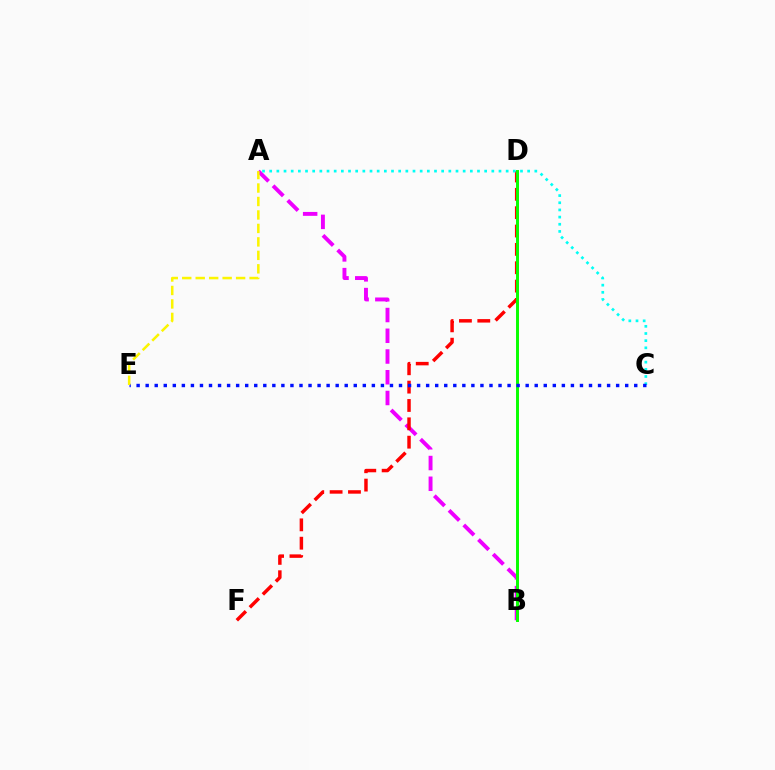{('A', 'B'): [{'color': '#ee00ff', 'line_style': 'dashed', 'thickness': 2.82}], ('D', 'F'): [{'color': '#ff0000', 'line_style': 'dashed', 'thickness': 2.49}], ('A', 'C'): [{'color': '#00fff6', 'line_style': 'dotted', 'thickness': 1.95}], ('B', 'D'): [{'color': '#08ff00', 'line_style': 'solid', 'thickness': 2.13}], ('C', 'E'): [{'color': '#0010ff', 'line_style': 'dotted', 'thickness': 2.46}], ('A', 'E'): [{'color': '#fcf500', 'line_style': 'dashed', 'thickness': 1.83}]}